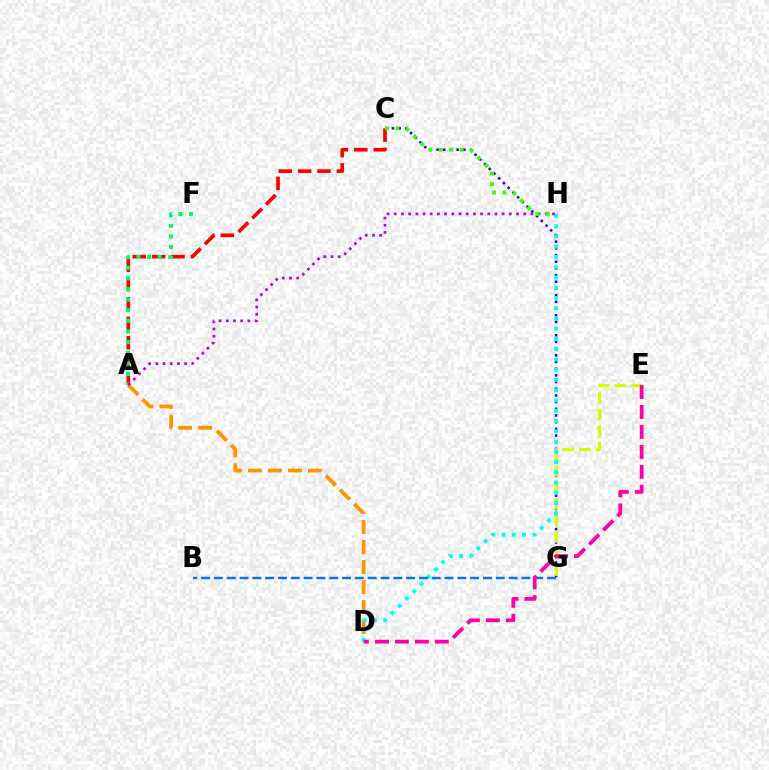{('A', 'D'): [{'color': '#ff9400', 'line_style': 'dashed', 'thickness': 2.72}], ('C', 'G'): [{'color': '#2500ff', 'line_style': 'dotted', 'thickness': 1.82}], ('E', 'G'): [{'color': '#d1ff00', 'line_style': 'dashed', 'thickness': 2.25}], ('D', 'H'): [{'color': '#00fff6', 'line_style': 'dotted', 'thickness': 2.79}], ('B', 'G'): [{'color': '#0074ff', 'line_style': 'dashed', 'thickness': 1.74}], ('A', 'C'): [{'color': '#ff0000', 'line_style': 'dashed', 'thickness': 2.64}], ('A', 'F'): [{'color': '#00ff5c', 'line_style': 'dotted', 'thickness': 2.88}], ('D', 'E'): [{'color': '#ff00ac', 'line_style': 'dashed', 'thickness': 2.71}], ('A', 'H'): [{'color': '#b900ff', 'line_style': 'dotted', 'thickness': 1.95}], ('C', 'H'): [{'color': '#3dff00', 'line_style': 'dotted', 'thickness': 2.84}]}